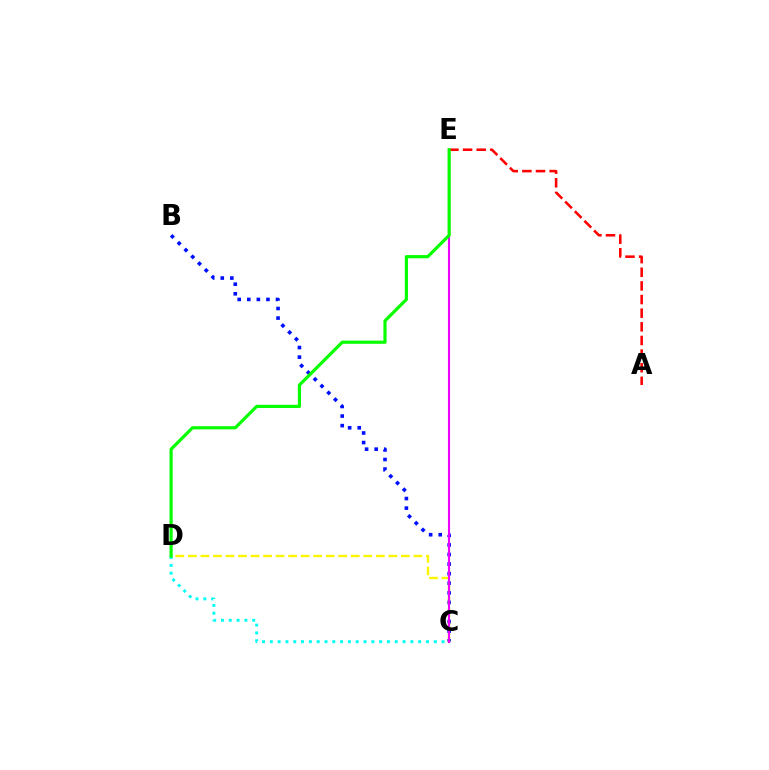{('A', 'E'): [{'color': '#ff0000', 'line_style': 'dashed', 'thickness': 1.85}], ('B', 'C'): [{'color': '#0010ff', 'line_style': 'dotted', 'thickness': 2.6}], ('C', 'D'): [{'color': '#fcf500', 'line_style': 'dashed', 'thickness': 1.7}, {'color': '#00fff6', 'line_style': 'dotted', 'thickness': 2.12}], ('C', 'E'): [{'color': '#ee00ff', 'line_style': 'solid', 'thickness': 1.52}], ('D', 'E'): [{'color': '#08ff00', 'line_style': 'solid', 'thickness': 2.29}]}